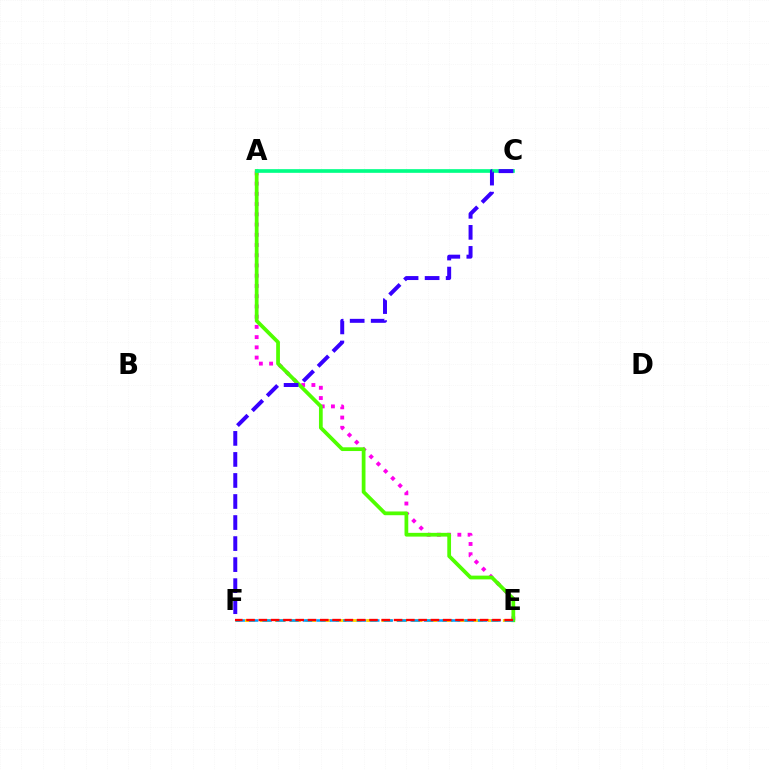{('A', 'E'): [{'color': '#ff00ed', 'line_style': 'dotted', 'thickness': 2.78}, {'color': '#4fff00', 'line_style': 'solid', 'thickness': 2.7}], ('E', 'F'): [{'color': '#ffd500', 'line_style': 'dashed', 'thickness': 2.06}, {'color': '#009eff', 'line_style': 'dashed', 'thickness': 1.83}, {'color': '#ff0000', 'line_style': 'dashed', 'thickness': 1.67}], ('A', 'C'): [{'color': '#00ff86', 'line_style': 'solid', 'thickness': 2.64}], ('C', 'F'): [{'color': '#3700ff', 'line_style': 'dashed', 'thickness': 2.86}]}